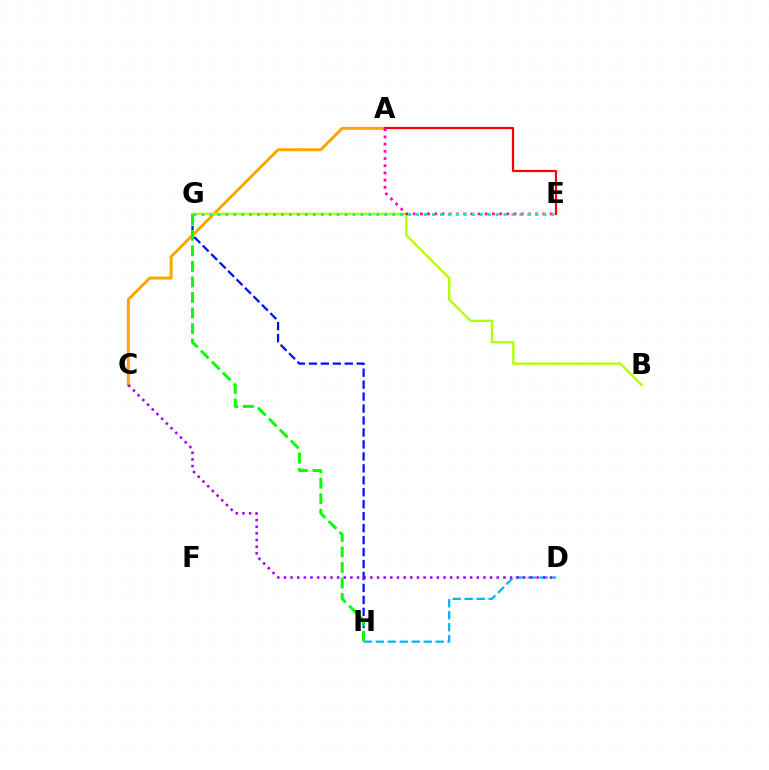{('A', 'C'): [{'color': '#ffa500', 'line_style': 'solid', 'thickness': 2.15}], ('D', 'H'): [{'color': '#00b5ff', 'line_style': 'dashed', 'thickness': 1.63}], ('G', 'H'): [{'color': '#0010ff', 'line_style': 'dashed', 'thickness': 1.62}, {'color': '#08ff00', 'line_style': 'dashed', 'thickness': 2.11}], ('B', 'G'): [{'color': '#b3ff00', 'line_style': 'solid', 'thickness': 1.69}], ('C', 'D'): [{'color': '#9b00ff', 'line_style': 'dotted', 'thickness': 1.81}], ('A', 'E'): [{'color': '#ff0000', 'line_style': 'solid', 'thickness': 1.59}, {'color': '#ff00bd', 'line_style': 'dotted', 'thickness': 1.96}], ('E', 'G'): [{'color': '#00ff9d', 'line_style': 'dotted', 'thickness': 2.16}]}